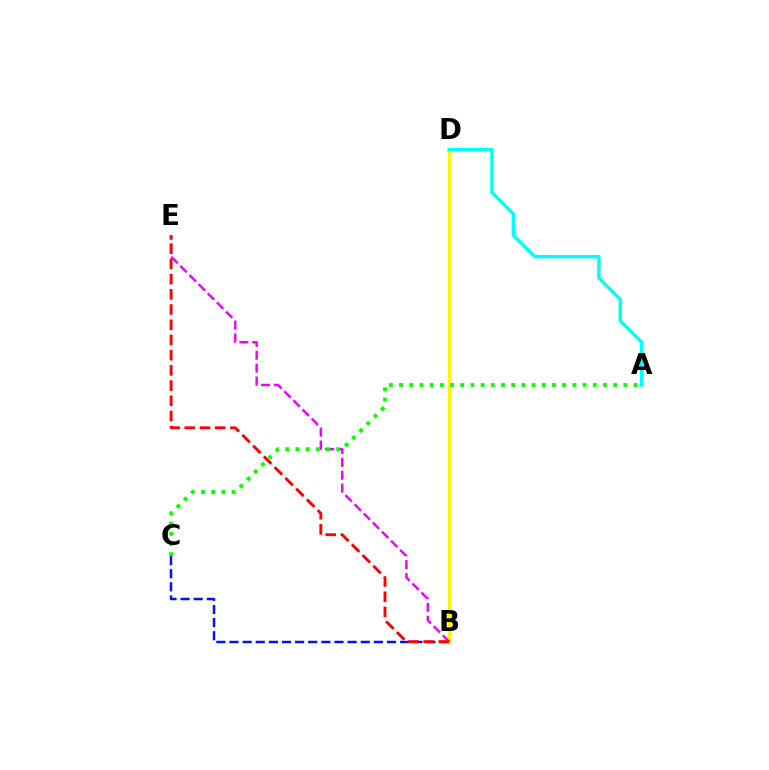{('B', 'D'): [{'color': '#fcf500', 'line_style': 'solid', 'thickness': 2.49}], ('B', 'E'): [{'color': '#ee00ff', 'line_style': 'dashed', 'thickness': 1.75}, {'color': '#ff0000', 'line_style': 'dashed', 'thickness': 2.07}], ('B', 'C'): [{'color': '#0010ff', 'line_style': 'dashed', 'thickness': 1.78}], ('A', 'C'): [{'color': '#08ff00', 'line_style': 'dotted', 'thickness': 2.77}], ('A', 'D'): [{'color': '#00fff6', 'line_style': 'solid', 'thickness': 2.47}]}